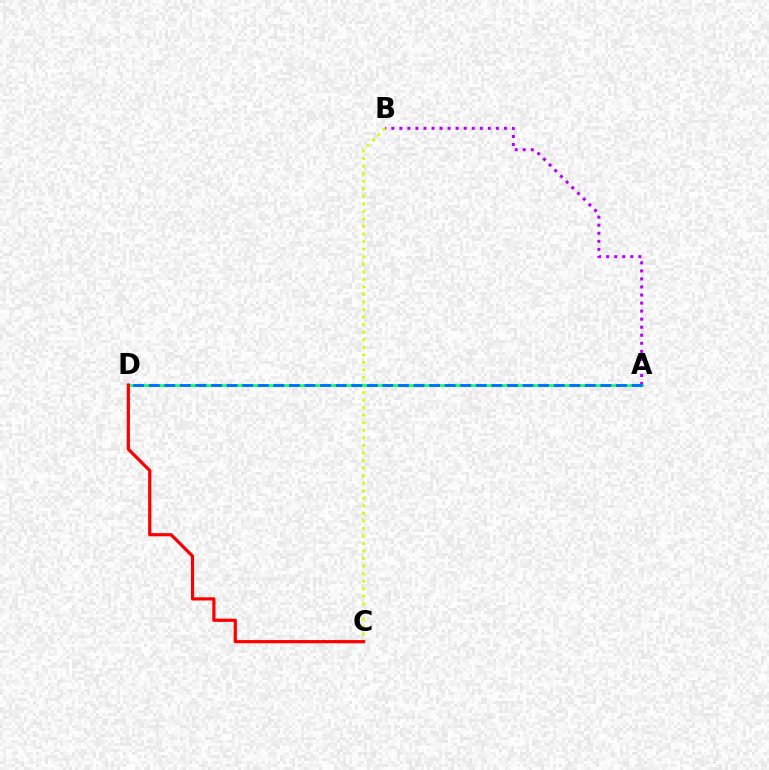{('A', 'B'): [{'color': '#b900ff', 'line_style': 'dotted', 'thickness': 2.18}], ('B', 'C'): [{'color': '#d1ff00', 'line_style': 'dotted', 'thickness': 2.05}], ('A', 'D'): [{'color': '#00ff5c', 'line_style': 'solid', 'thickness': 1.83}, {'color': '#0074ff', 'line_style': 'dashed', 'thickness': 2.12}], ('C', 'D'): [{'color': '#ff0000', 'line_style': 'solid', 'thickness': 2.31}]}